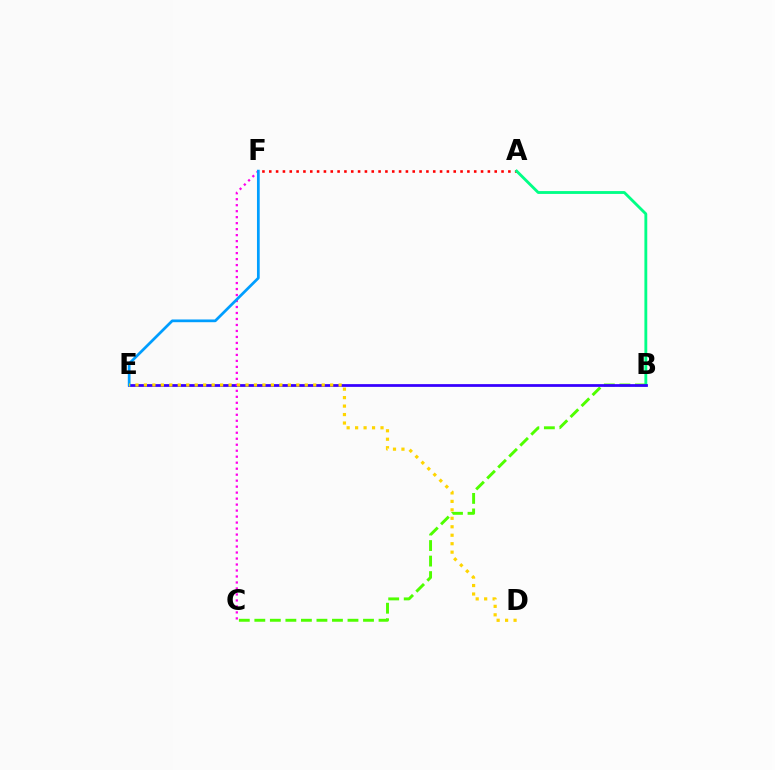{('A', 'F'): [{'color': '#ff0000', 'line_style': 'dotted', 'thickness': 1.86}], ('B', 'C'): [{'color': '#4fff00', 'line_style': 'dashed', 'thickness': 2.11}], ('A', 'B'): [{'color': '#00ff86', 'line_style': 'solid', 'thickness': 2.05}], ('B', 'E'): [{'color': '#3700ff', 'line_style': 'solid', 'thickness': 1.99}], ('C', 'F'): [{'color': '#ff00ed', 'line_style': 'dotted', 'thickness': 1.63}], ('E', 'F'): [{'color': '#009eff', 'line_style': 'solid', 'thickness': 1.97}], ('D', 'E'): [{'color': '#ffd500', 'line_style': 'dotted', 'thickness': 2.3}]}